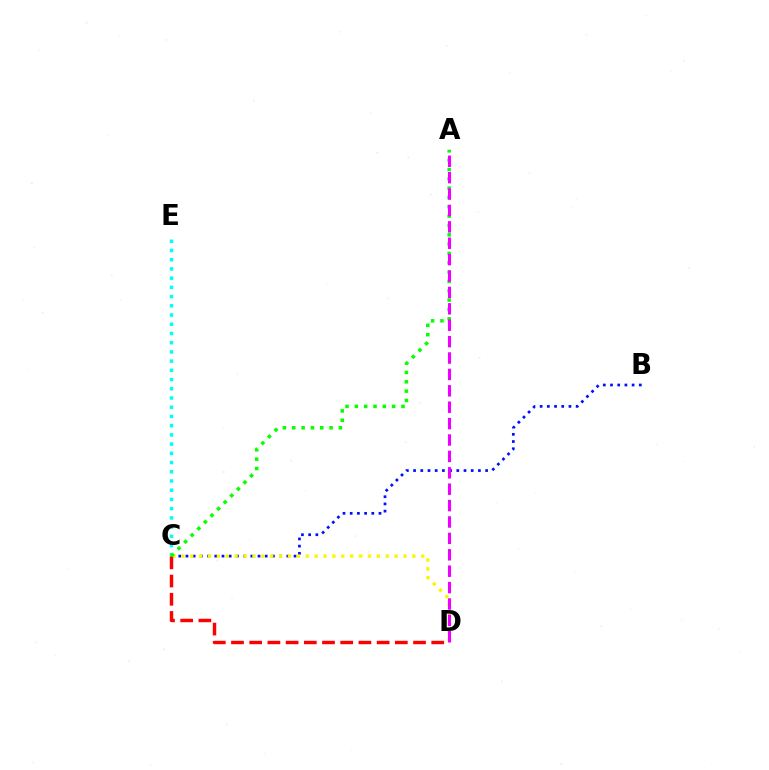{('C', 'E'): [{'color': '#00fff6', 'line_style': 'dotted', 'thickness': 2.51}], ('B', 'C'): [{'color': '#0010ff', 'line_style': 'dotted', 'thickness': 1.96}], ('C', 'D'): [{'color': '#fcf500', 'line_style': 'dotted', 'thickness': 2.41}, {'color': '#ff0000', 'line_style': 'dashed', 'thickness': 2.47}], ('A', 'C'): [{'color': '#08ff00', 'line_style': 'dotted', 'thickness': 2.53}], ('A', 'D'): [{'color': '#ee00ff', 'line_style': 'dashed', 'thickness': 2.23}]}